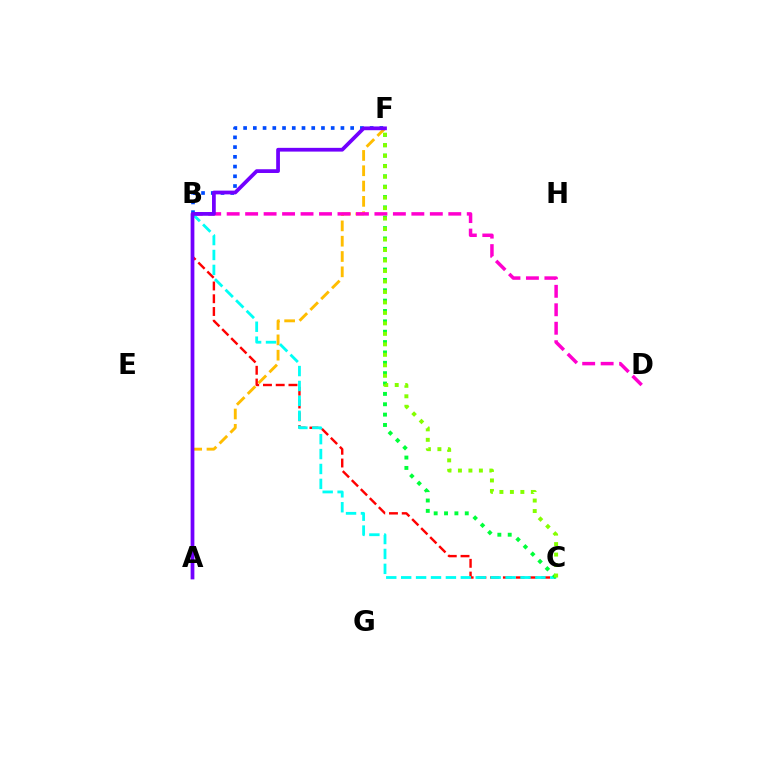{('A', 'F'): [{'color': '#ffbd00', 'line_style': 'dashed', 'thickness': 2.08}, {'color': '#7200ff', 'line_style': 'solid', 'thickness': 2.7}], ('B', 'D'): [{'color': '#ff00cf', 'line_style': 'dashed', 'thickness': 2.51}], ('B', 'C'): [{'color': '#ff0000', 'line_style': 'dashed', 'thickness': 1.73}, {'color': '#00fff6', 'line_style': 'dashed', 'thickness': 2.03}], ('B', 'F'): [{'color': '#004bff', 'line_style': 'dotted', 'thickness': 2.64}], ('C', 'F'): [{'color': '#00ff39', 'line_style': 'dotted', 'thickness': 2.82}, {'color': '#84ff00', 'line_style': 'dotted', 'thickness': 2.85}]}